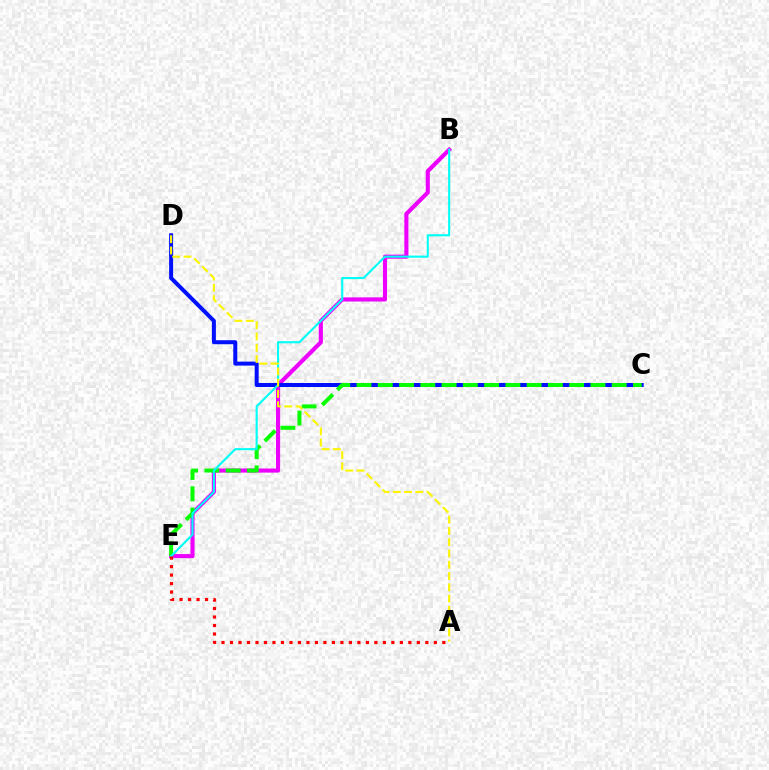{('B', 'E'): [{'color': '#ee00ff', 'line_style': 'solid', 'thickness': 2.96}, {'color': '#00fff6', 'line_style': 'solid', 'thickness': 1.52}], ('C', 'D'): [{'color': '#0010ff', 'line_style': 'solid', 'thickness': 2.88}], ('C', 'E'): [{'color': '#08ff00', 'line_style': 'dashed', 'thickness': 2.89}], ('A', 'D'): [{'color': '#fcf500', 'line_style': 'dashed', 'thickness': 1.53}], ('A', 'E'): [{'color': '#ff0000', 'line_style': 'dotted', 'thickness': 2.31}]}